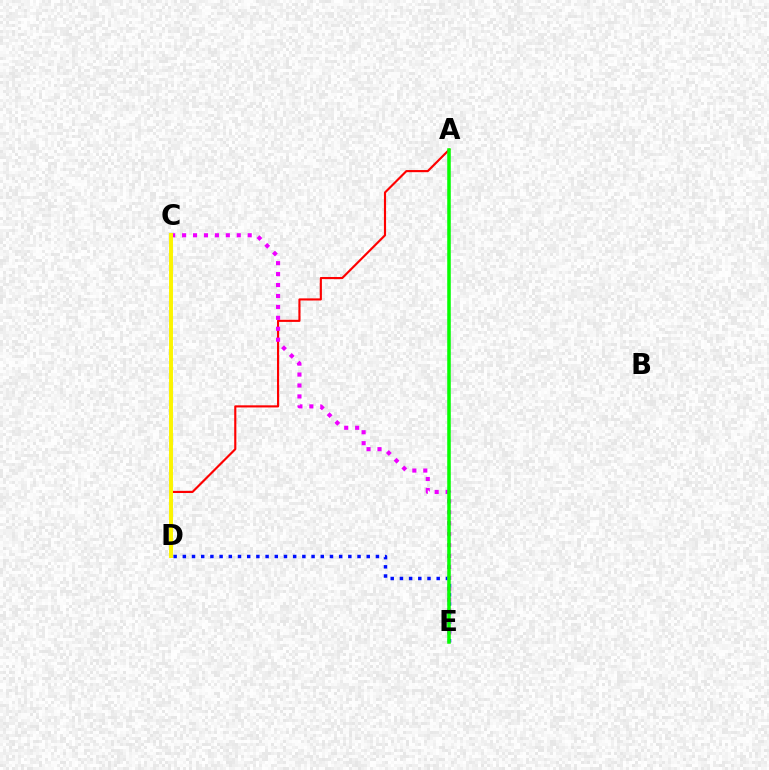{('D', 'E'): [{'color': '#0010ff', 'line_style': 'dotted', 'thickness': 2.5}], ('A', 'D'): [{'color': '#ff0000', 'line_style': 'solid', 'thickness': 1.54}], ('C', 'E'): [{'color': '#ee00ff', 'line_style': 'dotted', 'thickness': 2.97}], ('A', 'E'): [{'color': '#00fff6', 'line_style': 'dashed', 'thickness': 1.67}, {'color': '#08ff00', 'line_style': 'solid', 'thickness': 2.52}], ('C', 'D'): [{'color': '#fcf500', 'line_style': 'solid', 'thickness': 2.84}]}